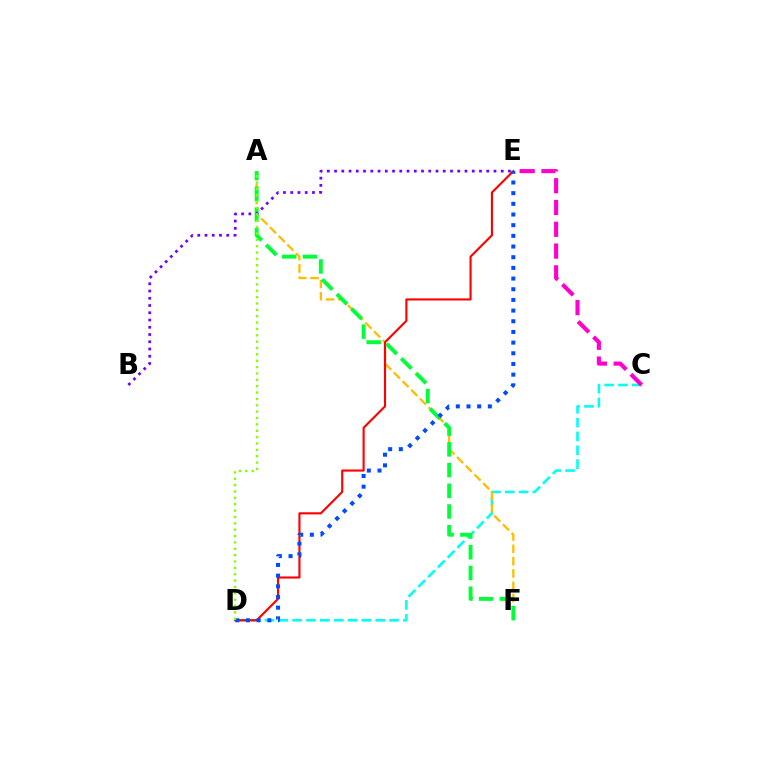{('C', 'D'): [{'color': '#00fff6', 'line_style': 'dashed', 'thickness': 1.88}], ('A', 'F'): [{'color': '#ffbd00', 'line_style': 'dashed', 'thickness': 1.67}, {'color': '#00ff39', 'line_style': 'dashed', 'thickness': 2.81}], ('C', 'E'): [{'color': '#ff00cf', 'line_style': 'dashed', 'thickness': 2.96}], ('D', 'E'): [{'color': '#ff0000', 'line_style': 'solid', 'thickness': 1.53}, {'color': '#004bff', 'line_style': 'dotted', 'thickness': 2.9}], ('B', 'E'): [{'color': '#7200ff', 'line_style': 'dotted', 'thickness': 1.97}], ('A', 'D'): [{'color': '#84ff00', 'line_style': 'dotted', 'thickness': 1.73}]}